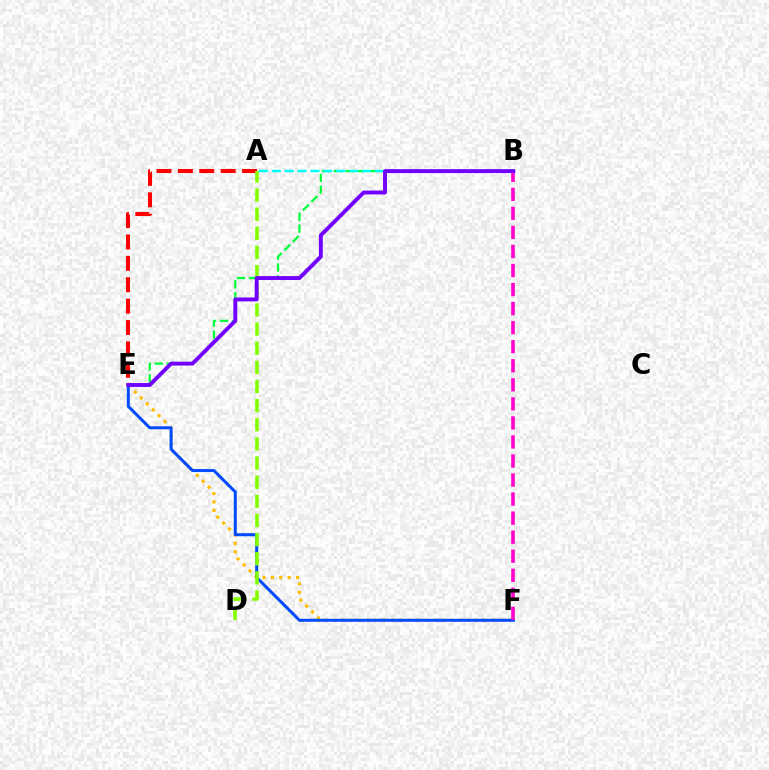{('E', 'F'): [{'color': '#ffbd00', 'line_style': 'dotted', 'thickness': 2.28}, {'color': '#004bff', 'line_style': 'solid', 'thickness': 2.16}], ('B', 'F'): [{'color': '#ff00cf', 'line_style': 'dashed', 'thickness': 2.59}], ('B', 'E'): [{'color': '#00ff39', 'line_style': 'dashed', 'thickness': 1.62}, {'color': '#7200ff', 'line_style': 'solid', 'thickness': 2.81}], ('A', 'E'): [{'color': '#ff0000', 'line_style': 'dashed', 'thickness': 2.91}], ('A', 'D'): [{'color': '#84ff00', 'line_style': 'dashed', 'thickness': 2.6}], ('A', 'B'): [{'color': '#00fff6', 'line_style': 'dashed', 'thickness': 1.75}]}